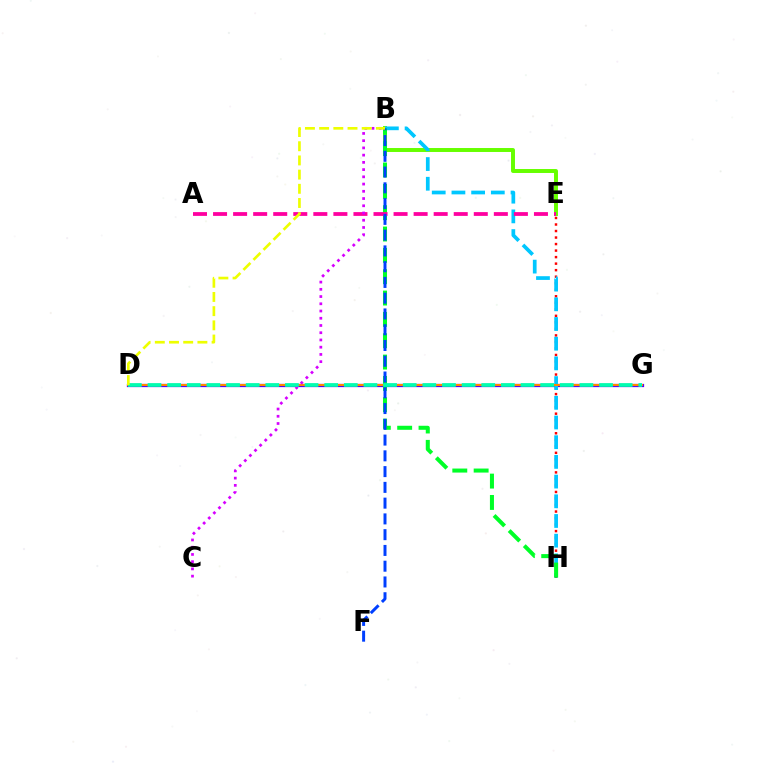{('E', 'H'): [{'color': '#ff0000', 'line_style': 'dotted', 'thickness': 1.77}], ('B', 'E'): [{'color': '#66ff00', 'line_style': 'solid', 'thickness': 2.84}], ('D', 'G'): [{'color': '#4f00ff', 'line_style': 'solid', 'thickness': 2.33}, {'color': '#ff8800', 'line_style': 'solid', 'thickness': 1.52}, {'color': '#00ffaf', 'line_style': 'dashed', 'thickness': 2.67}], ('B', 'H'): [{'color': '#00c7ff', 'line_style': 'dashed', 'thickness': 2.68}, {'color': '#00ff27', 'line_style': 'dashed', 'thickness': 2.9}], ('A', 'E'): [{'color': '#ff00a0', 'line_style': 'dashed', 'thickness': 2.72}], ('B', 'C'): [{'color': '#d600ff', 'line_style': 'dotted', 'thickness': 1.97}], ('B', 'F'): [{'color': '#003fff', 'line_style': 'dashed', 'thickness': 2.14}], ('B', 'D'): [{'color': '#eeff00', 'line_style': 'dashed', 'thickness': 1.93}]}